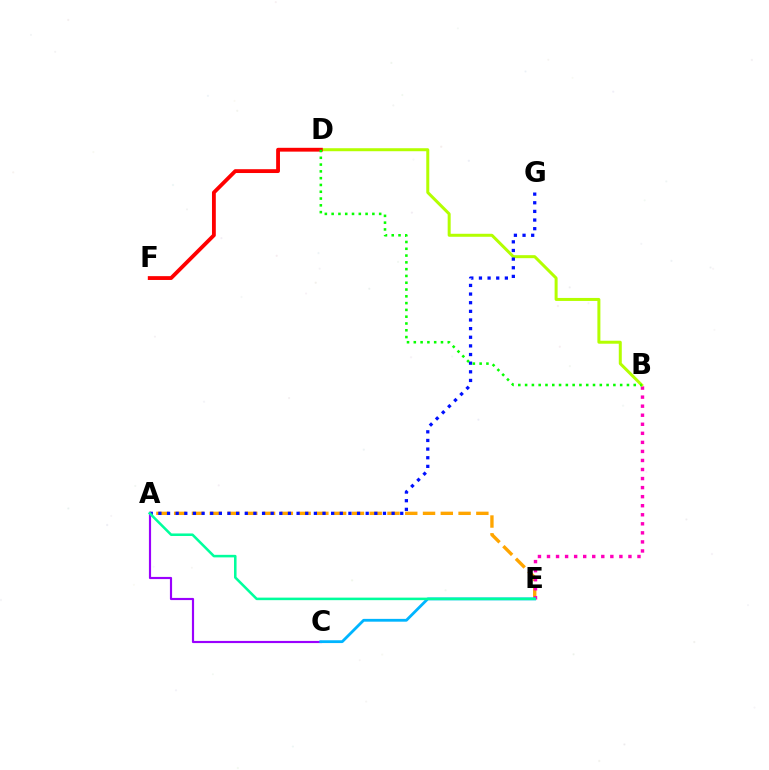{('A', 'E'): [{'color': '#ffa500', 'line_style': 'dashed', 'thickness': 2.41}, {'color': '#00ff9d', 'line_style': 'solid', 'thickness': 1.83}], ('B', 'E'): [{'color': '#ff00bd', 'line_style': 'dotted', 'thickness': 2.46}], ('B', 'D'): [{'color': '#b3ff00', 'line_style': 'solid', 'thickness': 2.16}, {'color': '#08ff00', 'line_style': 'dotted', 'thickness': 1.84}], ('A', 'G'): [{'color': '#0010ff', 'line_style': 'dotted', 'thickness': 2.35}], ('A', 'C'): [{'color': '#9b00ff', 'line_style': 'solid', 'thickness': 1.56}], ('C', 'E'): [{'color': '#00b5ff', 'line_style': 'solid', 'thickness': 2.02}], ('D', 'F'): [{'color': '#ff0000', 'line_style': 'solid', 'thickness': 2.75}]}